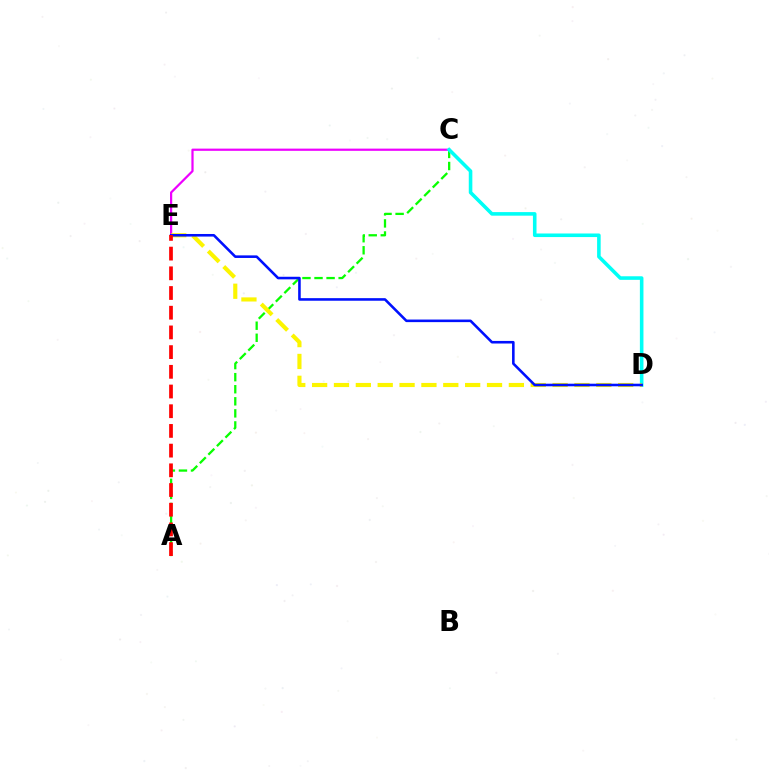{('C', 'E'): [{'color': '#ee00ff', 'line_style': 'solid', 'thickness': 1.6}], ('A', 'C'): [{'color': '#08ff00', 'line_style': 'dashed', 'thickness': 1.64}], ('C', 'D'): [{'color': '#00fff6', 'line_style': 'solid', 'thickness': 2.57}], ('D', 'E'): [{'color': '#fcf500', 'line_style': 'dashed', 'thickness': 2.97}, {'color': '#0010ff', 'line_style': 'solid', 'thickness': 1.86}], ('A', 'E'): [{'color': '#ff0000', 'line_style': 'dashed', 'thickness': 2.68}]}